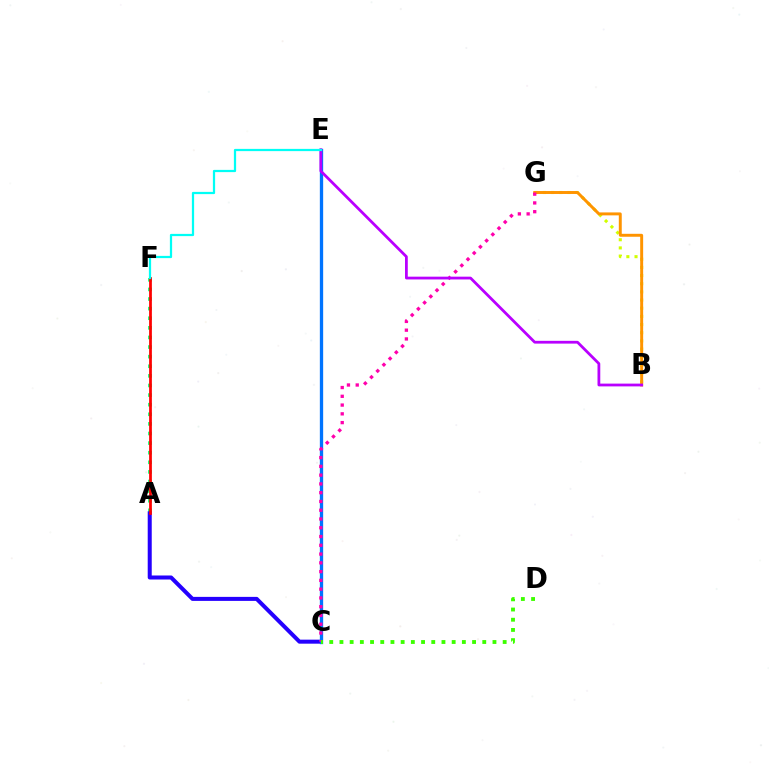{('A', 'F'): [{'color': '#00ff5c', 'line_style': 'dotted', 'thickness': 2.61}, {'color': '#ff0000', 'line_style': 'solid', 'thickness': 1.97}], ('A', 'C'): [{'color': '#2500ff', 'line_style': 'solid', 'thickness': 2.9}], ('C', 'E'): [{'color': '#0074ff', 'line_style': 'solid', 'thickness': 2.39}], ('B', 'G'): [{'color': '#d1ff00', 'line_style': 'dotted', 'thickness': 2.22}, {'color': '#ff9400', 'line_style': 'solid', 'thickness': 2.12}], ('C', 'G'): [{'color': '#ff00ac', 'line_style': 'dotted', 'thickness': 2.38}], ('B', 'E'): [{'color': '#b900ff', 'line_style': 'solid', 'thickness': 2.0}], ('C', 'D'): [{'color': '#3dff00', 'line_style': 'dotted', 'thickness': 2.77}], ('E', 'F'): [{'color': '#00fff6', 'line_style': 'solid', 'thickness': 1.61}]}